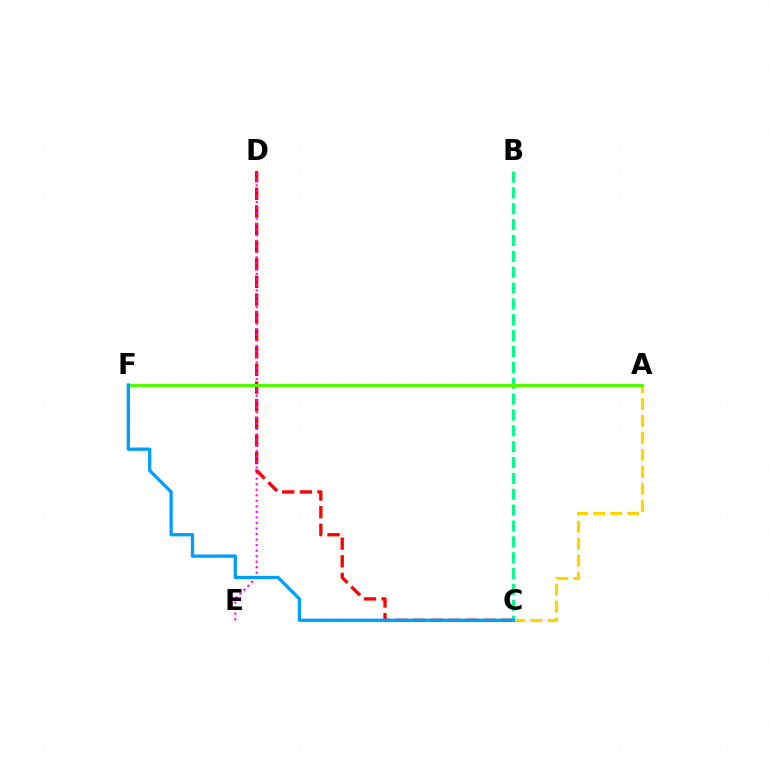{('A', 'F'): [{'color': '#3700ff', 'line_style': 'dotted', 'thickness': 2.11}, {'color': '#4fff00', 'line_style': 'solid', 'thickness': 2.17}], ('C', 'D'): [{'color': '#ff0000', 'line_style': 'dashed', 'thickness': 2.39}], ('A', 'C'): [{'color': '#ffd500', 'line_style': 'dashed', 'thickness': 2.31}], ('D', 'E'): [{'color': '#ff00ed', 'line_style': 'dotted', 'thickness': 1.5}], ('B', 'C'): [{'color': '#00ff86', 'line_style': 'dashed', 'thickness': 2.15}], ('C', 'F'): [{'color': '#009eff', 'line_style': 'solid', 'thickness': 2.37}]}